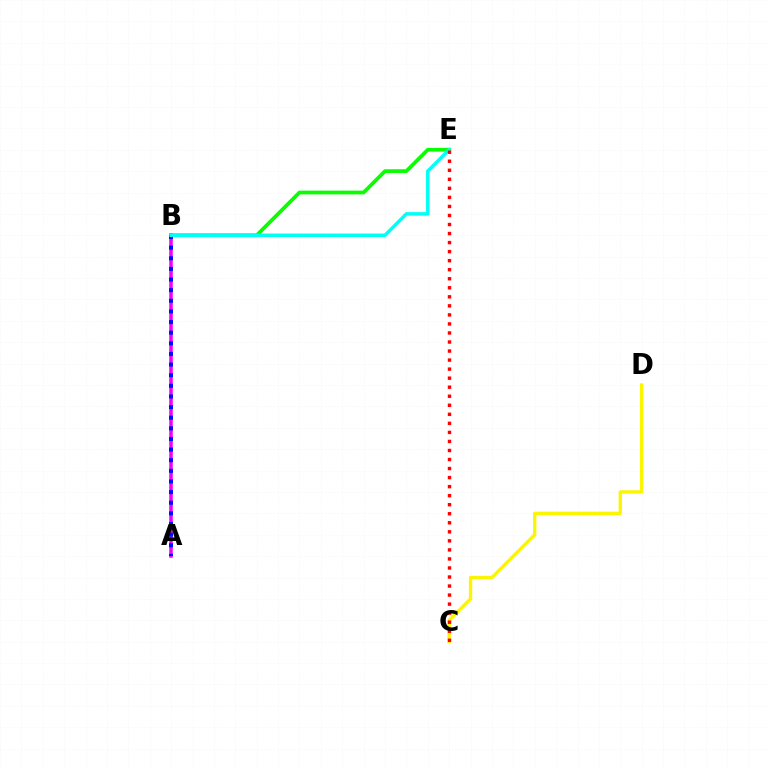{('C', 'D'): [{'color': '#fcf500', 'line_style': 'solid', 'thickness': 2.41}], ('A', 'B'): [{'color': '#ee00ff', 'line_style': 'solid', 'thickness': 2.54}, {'color': '#0010ff', 'line_style': 'dotted', 'thickness': 2.89}], ('B', 'E'): [{'color': '#08ff00', 'line_style': 'solid', 'thickness': 2.69}, {'color': '#00fff6', 'line_style': 'solid', 'thickness': 2.52}], ('C', 'E'): [{'color': '#ff0000', 'line_style': 'dotted', 'thickness': 2.46}]}